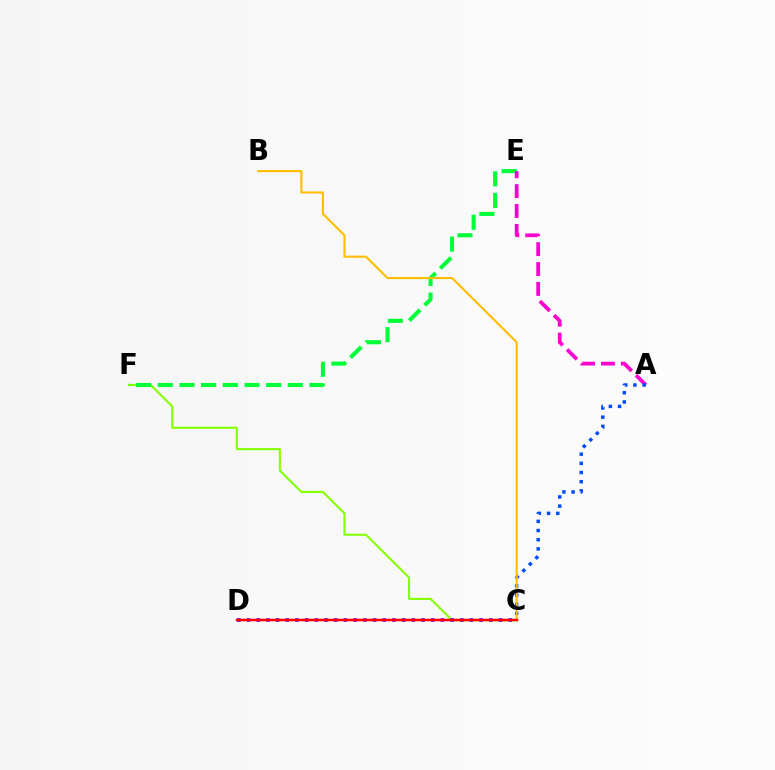{('C', 'F'): [{'color': '#84ff00', 'line_style': 'solid', 'thickness': 1.51}], ('E', 'F'): [{'color': '#00ff39', 'line_style': 'dashed', 'thickness': 2.94}], ('C', 'D'): [{'color': '#7200ff', 'line_style': 'dotted', 'thickness': 2.63}, {'color': '#00fff6', 'line_style': 'dotted', 'thickness': 1.65}, {'color': '#ff0000', 'line_style': 'solid', 'thickness': 1.79}], ('A', 'E'): [{'color': '#ff00cf', 'line_style': 'dashed', 'thickness': 2.7}], ('A', 'C'): [{'color': '#004bff', 'line_style': 'dotted', 'thickness': 2.5}], ('B', 'C'): [{'color': '#ffbd00', 'line_style': 'solid', 'thickness': 1.51}]}